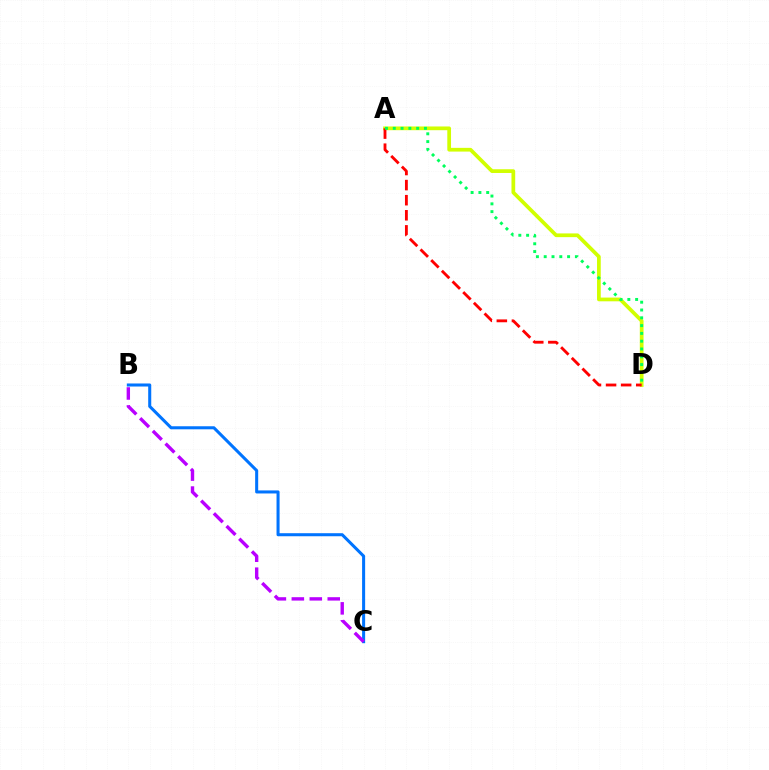{('B', 'C'): [{'color': '#0074ff', 'line_style': 'solid', 'thickness': 2.19}, {'color': '#b900ff', 'line_style': 'dashed', 'thickness': 2.44}], ('A', 'D'): [{'color': '#d1ff00', 'line_style': 'solid', 'thickness': 2.69}, {'color': '#ff0000', 'line_style': 'dashed', 'thickness': 2.05}, {'color': '#00ff5c', 'line_style': 'dotted', 'thickness': 2.12}]}